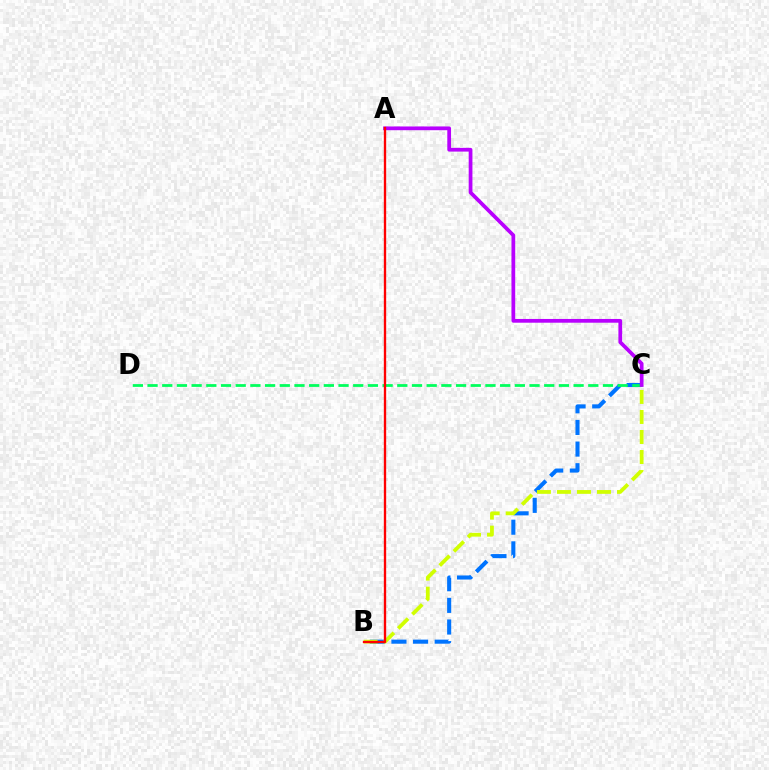{('B', 'C'): [{'color': '#0074ff', 'line_style': 'dashed', 'thickness': 2.94}, {'color': '#d1ff00', 'line_style': 'dashed', 'thickness': 2.72}], ('C', 'D'): [{'color': '#00ff5c', 'line_style': 'dashed', 'thickness': 2.0}], ('A', 'C'): [{'color': '#b900ff', 'line_style': 'solid', 'thickness': 2.69}], ('A', 'B'): [{'color': '#ff0000', 'line_style': 'solid', 'thickness': 1.68}]}